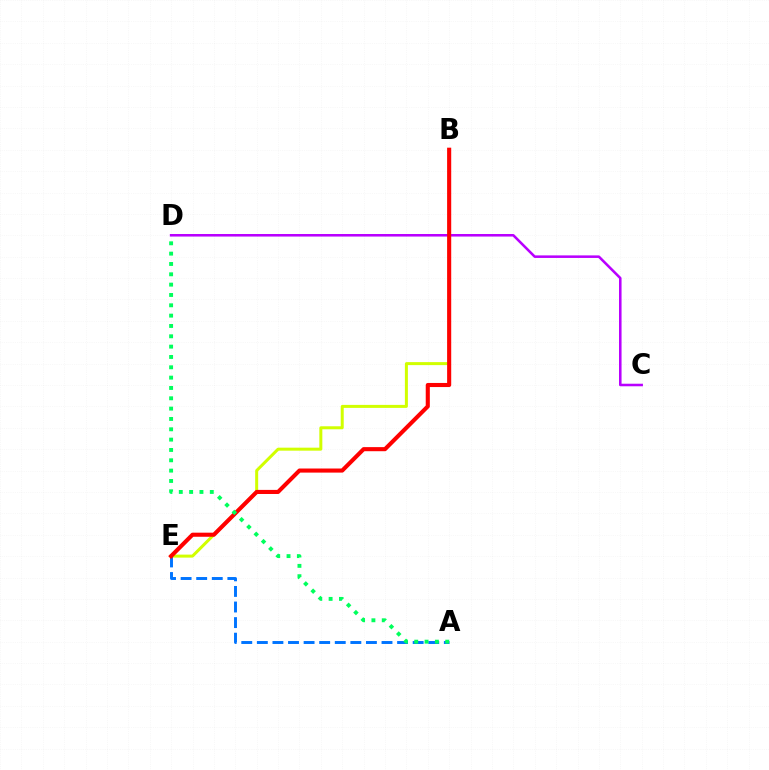{('B', 'E'): [{'color': '#d1ff00', 'line_style': 'solid', 'thickness': 2.16}, {'color': '#ff0000', 'line_style': 'solid', 'thickness': 2.95}], ('C', 'D'): [{'color': '#b900ff', 'line_style': 'solid', 'thickness': 1.84}], ('A', 'E'): [{'color': '#0074ff', 'line_style': 'dashed', 'thickness': 2.12}], ('A', 'D'): [{'color': '#00ff5c', 'line_style': 'dotted', 'thickness': 2.81}]}